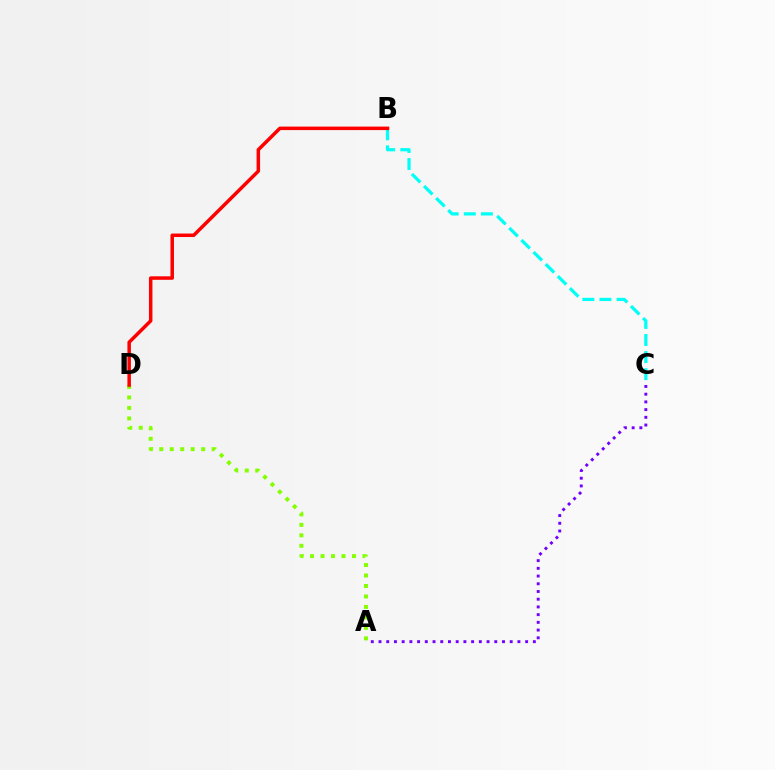{('A', 'D'): [{'color': '#84ff00', 'line_style': 'dotted', 'thickness': 2.85}], ('B', 'C'): [{'color': '#00fff6', 'line_style': 'dashed', 'thickness': 2.32}], ('A', 'C'): [{'color': '#7200ff', 'line_style': 'dotted', 'thickness': 2.1}], ('B', 'D'): [{'color': '#ff0000', 'line_style': 'solid', 'thickness': 2.52}]}